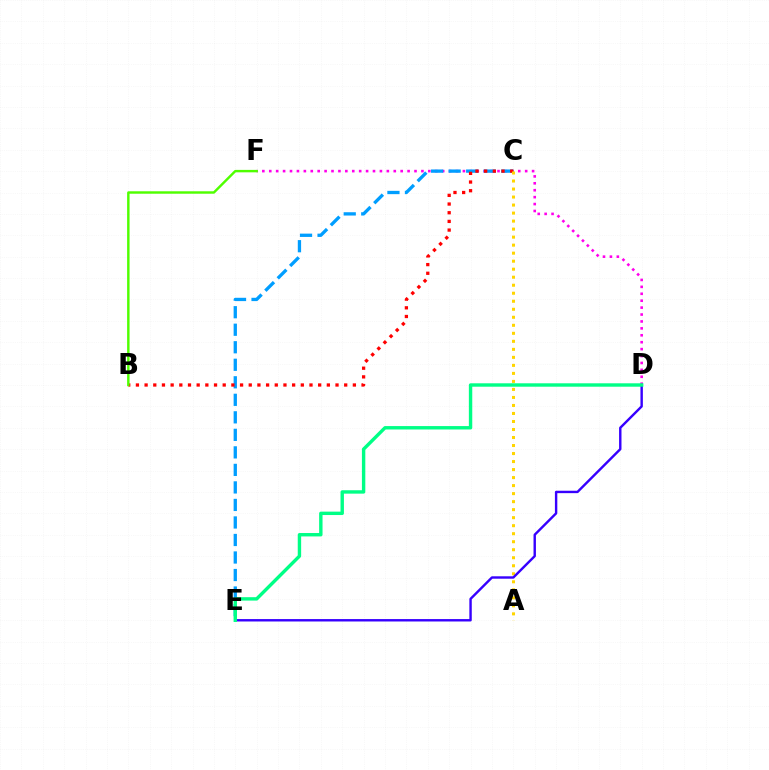{('D', 'F'): [{'color': '#ff00ed', 'line_style': 'dotted', 'thickness': 1.88}], ('C', 'E'): [{'color': '#009eff', 'line_style': 'dashed', 'thickness': 2.38}], ('B', 'C'): [{'color': '#ff0000', 'line_style': 'dotted', 'thickness': 2.36}], ('A', 'C'): [{'color': '#ffd500', 'line_style': 'dotted', 'thickness': 2.18}], ('D', 'E'): [{'color': '#3700ff', 'line_style': 'solid', 'thickness': 1.74}, {'color': '#00ff86', 'line_style': 'solid', 'thickness': 2.45}], ('B', 'F'): [{'color': '#4fff00', 'line_style': 'solid', 'thickness': 1.76}]}